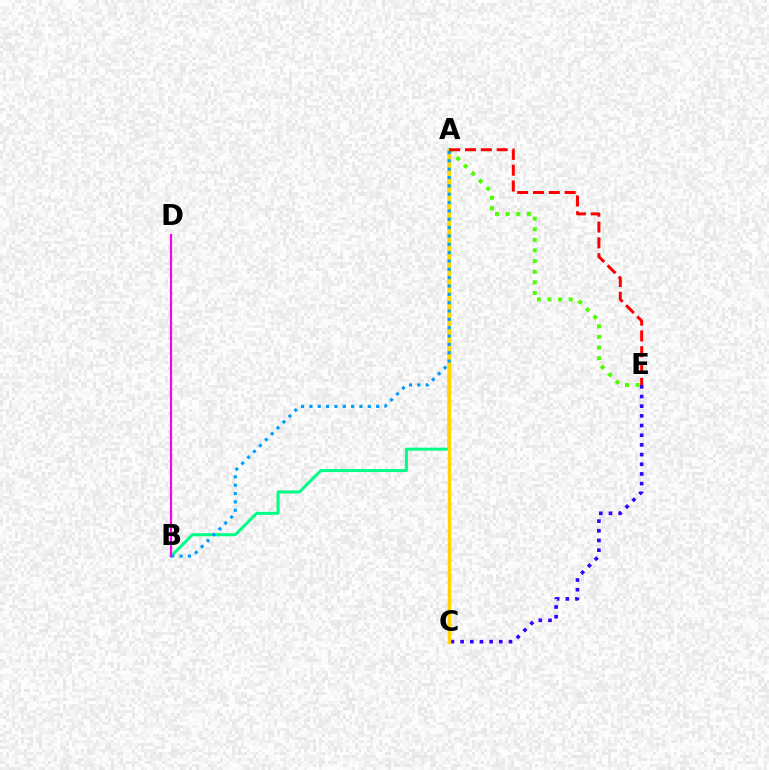{('C', 'E'): [{'color': '#3700ff', 'line_style': 'dotted', 'thickness': 2.63}], ('A', 'E'): [{'color': '#4fff00', 'line_style': 'dotted', 'thickness': 2.88}, {'color': '#ff0000', 'line_style': 'dashed', 'thickness': 2.15}], ('A', 'B'): [{'color': '#00ff86', 'line_style': 'solid', 'thickness': 2.17}, {'color': '#009eff', 'line_style': 'dotted', 'thickness': 2.27}], ('A', 'C'): [{'color': '#ffd500', 'line_style': 'solid', 'thickness': 2.5}], ('B', 'D'): [{'color': '#ff00ed', 'line_style': 'solid', 'thickness': 1.58}]}